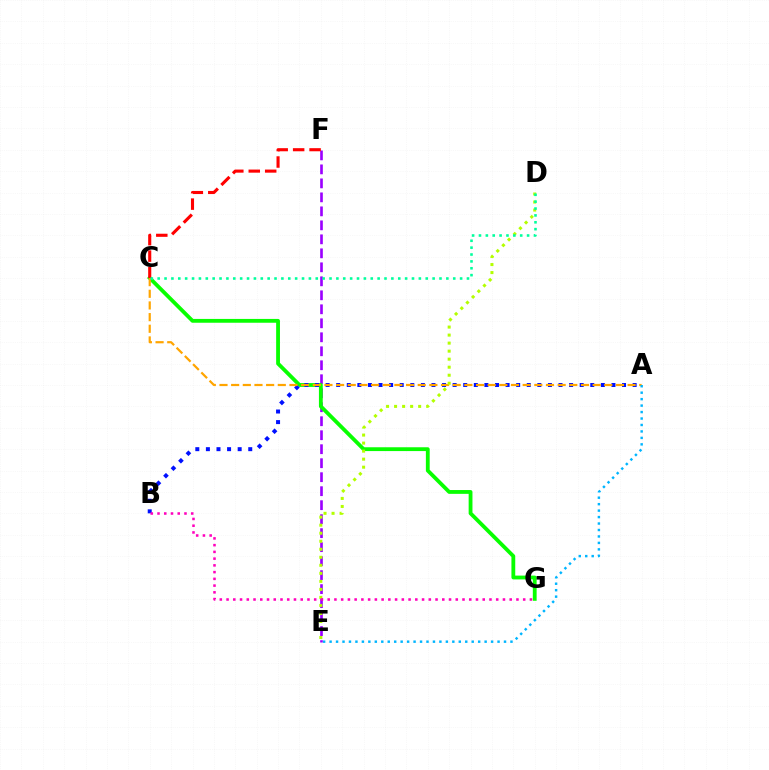{('E', 'F'): [{'color': '#9b00ff', 'line_style': 'dashed', 'thickness': 1.9}], ('C', 'G'): [{'color': '#08ff00', 'line_style': 'solid', 'thickness': 2.75}], ('A', 'B'): [{'color': '#0010ff', 'line_style': 'dotted', 'thickness': 2.88}], ('A', 'C'): [{'color': '#ffa500', 'line_style': 'dashed', 'thickness': 1.58}], ('C', 'F'): [{'color': '#ff0000', 'line_style': 'dashed', 'thickness': 2.23}], ('A', 'E'): [{'color': '#00b5ff', 'line_style': 'dotted', 'thickness': 1.76}], ('D', 'E'): [{'color': '#b3ff00', 'line_style': 'dotted', 'thickness': 2.18}], ('B', 'G'): [{'color': '#ff00bd', 'line_style': 'dotted', 'thickness': 1.83}], ('C', 'D'): [{'color': '#00ff9d', 'line_style': 'dotted', 'thickness': 1.87}]}